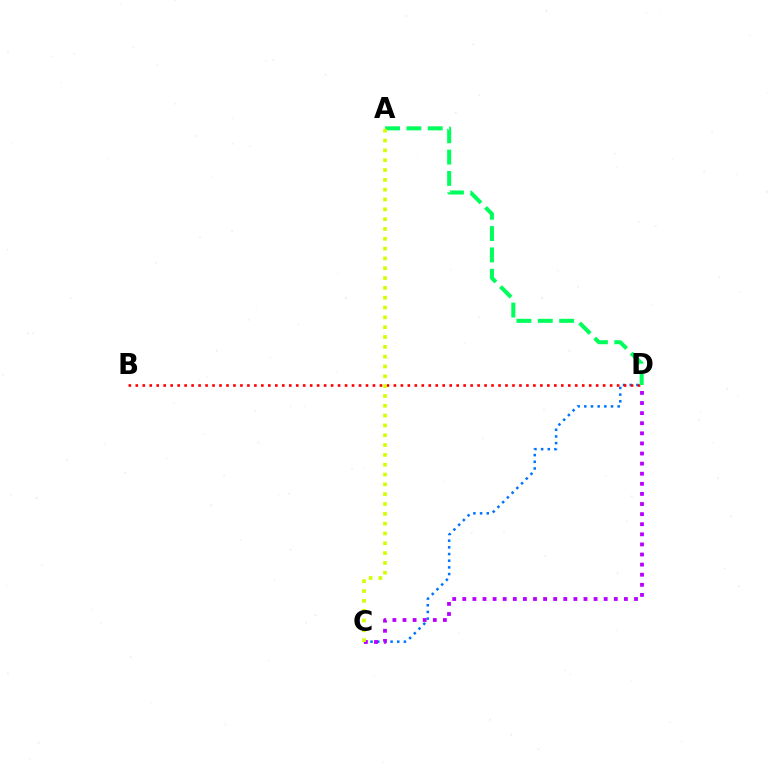{('C', 'D'): [{'color': '#0074ff', 'line_style': 'dotted', 'thickness': 1.81}, {'color': '#b900ff', 'line_style': 'dotted', 'thickness': 2.74}], ('B', 'D'): [{'color': '#ff0000', 'line_style': 'dotted', 'thickness': 1.9}], ('A', 'D'): [{'color': '#00ff5c', 'line_style': 'dashed', 'thickness': 2.9}], ('A', 'C'): [{'color': '#d1ff00', 'line_style': 'dotted', 'thickness': 2.67}]}